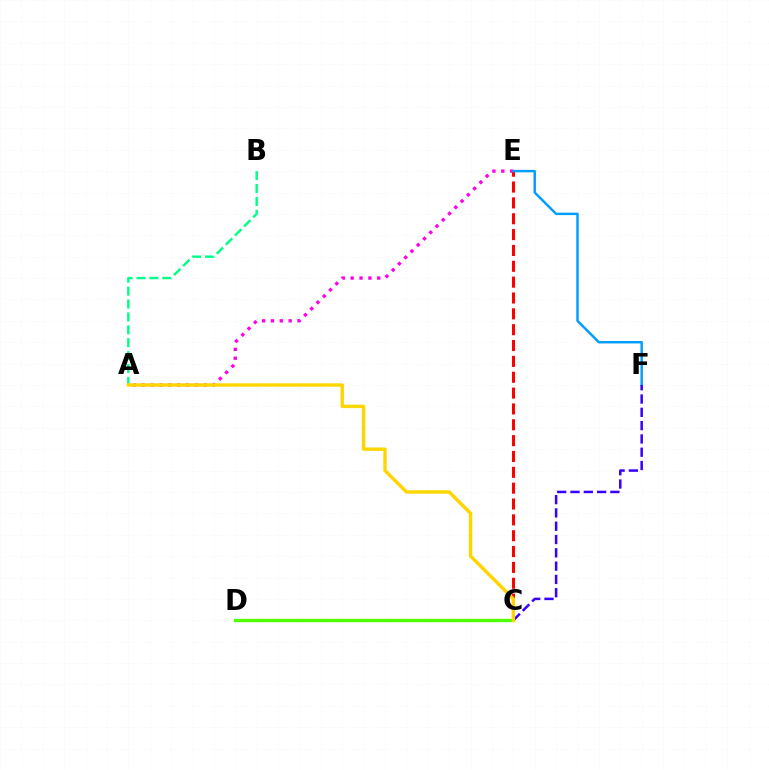{('A', 'E'): [{'color': '#ff00ed', 'line_style': 'dotted', 'thickness': 2.41}], ('C', 'D'): [{'color': '#4fff00', 'line_style': 'solid', 'thickness': 2.41}], ('C', 'E'): [{'color': '#ff0000', 'line_style': 'dashed', 'thickness': 2.15}], ('E', 'F'): [{'color': '#009eff', 'line_style': 'solid', 'thickness': 1.77}], ('A', 'B'): [{'color': '#00ff86', 'line_style': 'dashed', 'thickness': 1.75}], ('C', 'F'): [{'color': '#3700ff', 'line_style': 'dashed', 'thickness': 1.81}], ('A', 'C'): [{'color': '#ffd500', 'line_style': 'solid', 'thickness': 2.45}]}